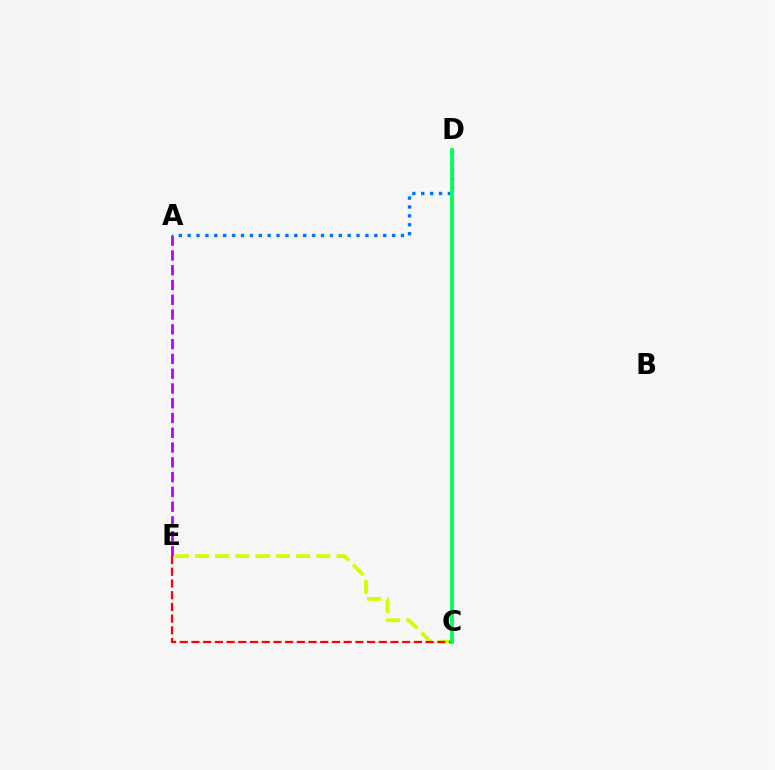{('A', 'E'): [{'color': '#b900ff', 'line_style': 'dashed', 'thickness': 2.01}], ('A', 'D'): [{'color': '#0074ff', 'line_style': 'dotted', 'thickness': 2.42}], ('C', 'E'): [{'color': '#d1ff00', 'line_style': 'dashed', 'thickness': 2.75}, {'color': '#ff0000', 'line_style': 'dashed', 'thickness': 1.59}], ('C', 'D'): [{'color': '#00ff5c', 'line_style': 'solid', 'thickness': 2.75}]}